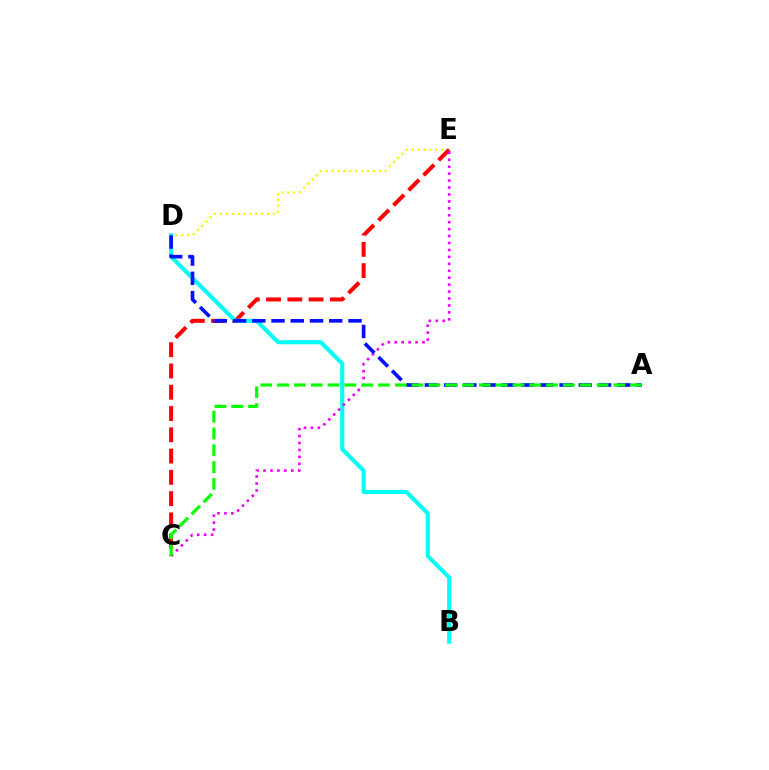{('D', 'E'): [{'color': '#fcf500', 'line_style': 'dotted', 'thickness': 1.61}], ('C', 'E'): [{'color': '#ff0000', 'line_style': 'dashed', 'thickness': 2.89}, {'color': '#ee00ff', 'line_style': 'dotted', 'thickness': 1.88}], ('B', 'D'): [{'color': '#00fff6', 'line_style': 'solid', 'thickness': 2.94}], ('A', 'D'): [{'color': '#0010ff', 'line_style': 'dashed', 'thickness': 2.61}], ('A', 'C'): [{'color': '#08ff00', 'line_style': 'dashed', 'thickness': 2.28}]}